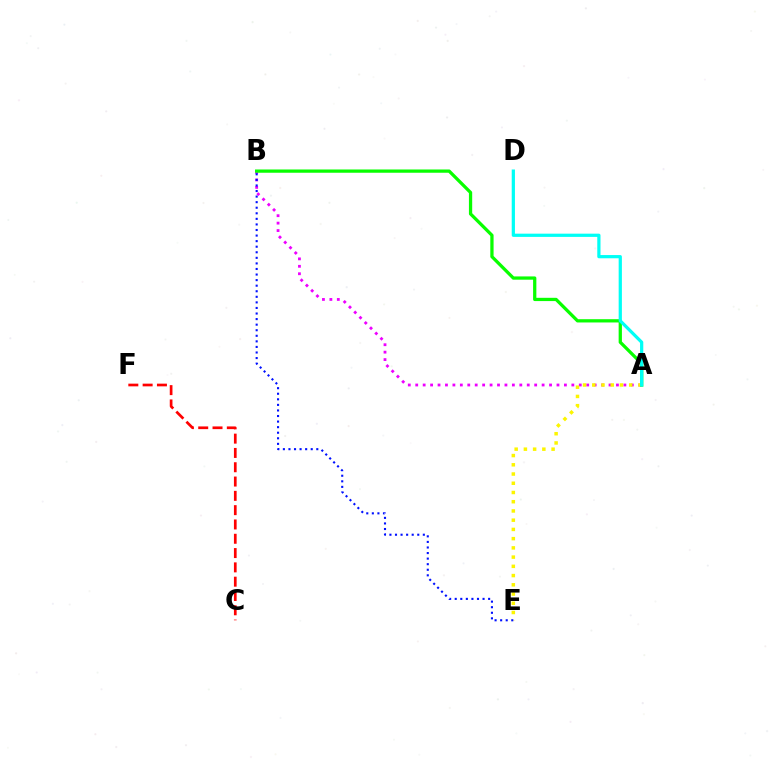{('C', 'F'): [{'color': '#ff0000', 'line_style': 'dashed', 'thickness': 1.94}], ('A', 'B'): [{'color': '#ee00ff', 'line_style': 'dotted', 'thickness': 2.02}, {'color': '#08ff00', 'line_style': 'solid', 'thickness': 2.35}], ('A', 'E'): [{'color': '#fcf500', 'line_style': 'dotted', 'thickness': 2.51}], ('B', 'E'): [{'color': '#0010ff', 'line_style': 'dotted', 'thickness': 1.51}], ('A', 'D'): [{'color': '#00fff6', 'line_style': 'solid', 'thickness': 2.33}]}